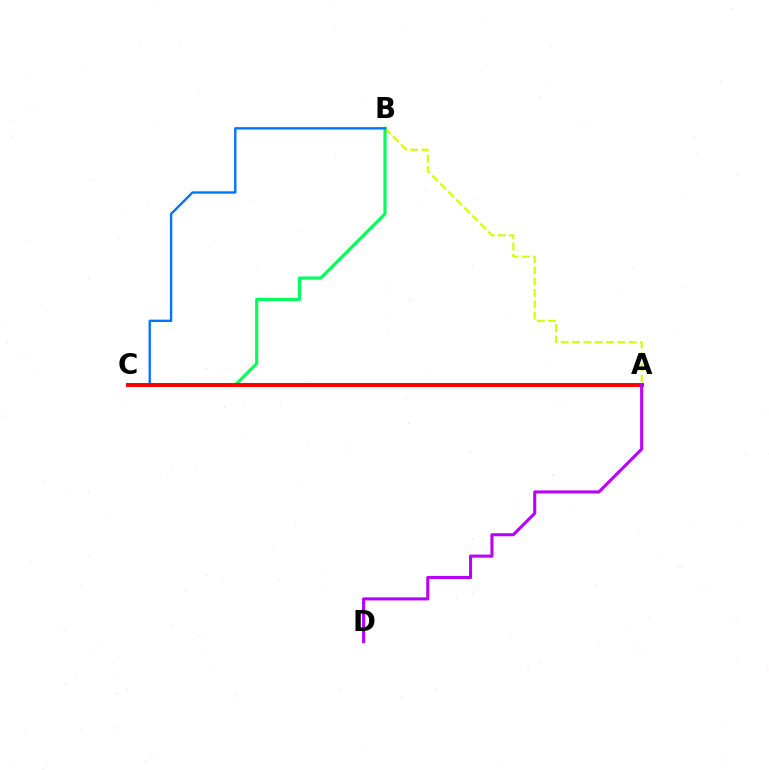{('A', 'B'): [{'color': '#d1ff00', 'line_style': 'dashed', 'thickness': 1.54}], ('B', 'C'): [{'color': '#00ff5c', 'line_style': 'solid', 'thickness': 2.27}, {'color': '#0074ff', 'line_style': 'solid', 'thickness': 1.71}], ('A', 'C'): [{'color': '#ff0000', 'line_style': 'solid', 'thickness': 2.84}], ('A', 'D'): [{'color': '#b900ff', 'line_style': 'solid', 'thickness': 2.22}]}